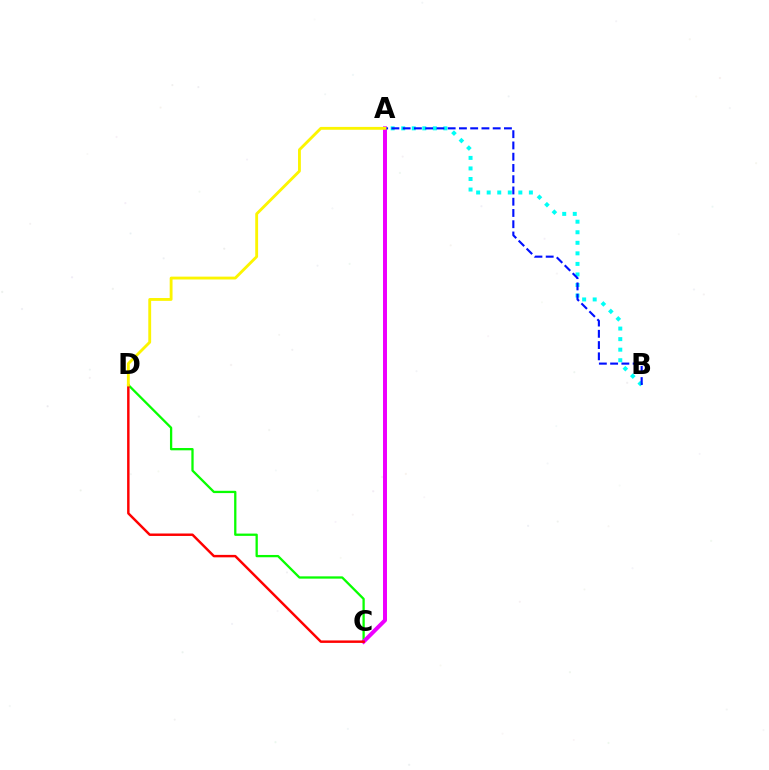{('A', 'B'): [{'color': '#00fff6', 'line_style': 'dotted', 'thickness': 2.87}, {'color': '#0010ff', 'line_style': 'dashed', 'thickness': 1.53}], ('C', 'D'): [{'color': '#08ff00', 'line_style': 'solid', 'thickness': 1.65}, {'color': '#ff0000', 'line_style': 'solid', 'thickness': 1.77}], ('A', 'C'): [{'color': '#ee00ff', 'line_style': 'solid', 'thickness': 2.87}], ('A', 'D'): [{'color': '#fcf500', 'line_style': 'solid', 'thickness': 2.05}]}